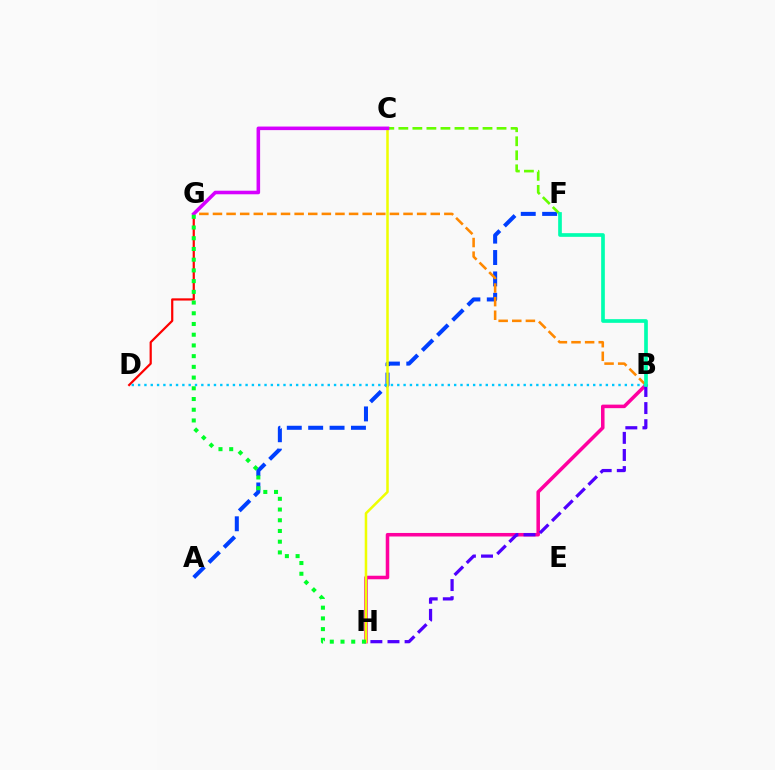{('A', 'F'): [{'color': '#003fff', 'line_style': 'dashed', 'thickness': 2.91}], ('B', 'H'): [{'color': '#ff00a0', 'line_style': 'solid', 'thickness': 2.54}, {'color': '#4f00ff', 'line_style': 'dashed', 'thickness': 2.32}], ('D', 'G'): [{'color': '#ff0000', 'line_style': 'solid', 'thickness': 1.59}], ('B', 'G'): [{'color': '#ff8800', 'line_style': 'dashed', 'thickness': 1.85}], ('C', 'F'): [{'color': '#66ff00', 'line_style': 'dashed', 'thickness': 1.91}], ('C', 'H'): [{'color': '#eeff00', 'line_style': 'solid', 'thickness': 1.82}], ('C', 'G'): [{'color': '#d600ff', 'line_style': 'solid', 'thickness': 2.56}], ('B', 'D'): [{'color': '#00c7ff', 'line_style': 'dotted', 'thickness': 1.72}], ('G', 'H'): [{'color': '#00ff27', 'line_style': 'dotted', 'thickness': 2.91}], ('B', 'F'): [{'color': '#00ffaf', 'line_style': 'solid', 'thickness': 2.65}]}